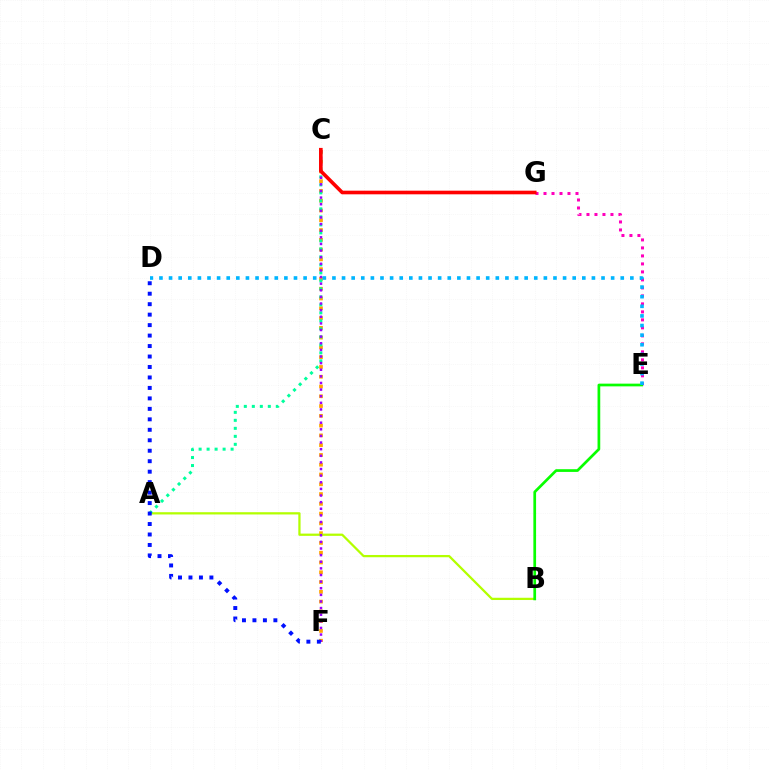{('C', 'F'): [{'color': '#ffa500', 'line_style': 'dotted', 'thickness': 2.66}, {'color': '#9b00ff', 'line_style': 'dotted', 'thickness': 1.8}], ('A', 'B'): [{'color': '#b3ff00', 'line_style': 'solid', 'thickness': 1.62}], ('E', 'G'): [{'color': '#ff00bd', 'line_style': 'dotted', 'thickness': 2.17}], ('A', 'C'): [{'color': '#00ff9d', 'line_style': 'dotted', 'thickness': 2.17}], ('D', 'F'): [{'color': '#0010ff', 'line_style': 'dotted', 'thickness': 2.84}], ('C', 'G'): [{'color': '#ff0000', 'line_style': 'solid', 'thickness': 2.62}], ('B', 'E'): [{'color': '#08ff00', 'line_style': 'solid', 'thickness': 1.95}], ('D', 'E'): [{'color': '#00b5ff', 'line_style': 'dotted', 'thickness': 2.61}]}